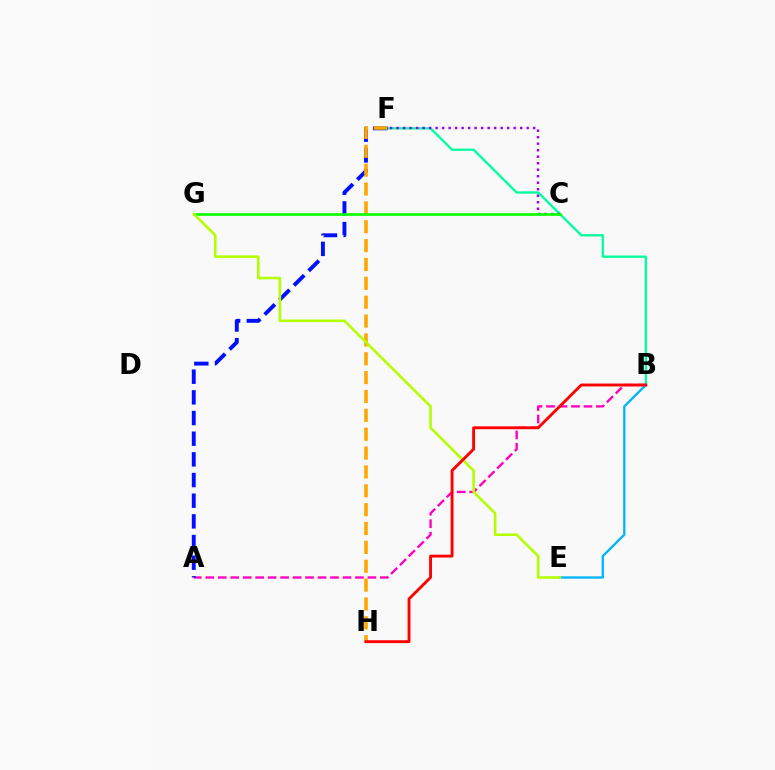{('A', 'B'): [{'color': '#ff00bd', 'line_style': 'dashed', 'thickness': 1.69}], ('B', 'F'): [{'color': '#00ff9d', 'line_style': 'solid', 'thickness': 1.67}], ('A', 'F'): [{'color': '#0010ff', 'line_style': 'dashed', 'thickness': 2.81}], ('C', 'F'): [{'color': '#9b00ff', 'line_style': 'dotted', 'thickness': 1.77}], ('F', 'H'): [{'color': '#ffa500', 'line_style': 'dashed', 'thickness': 2.56}], ('C', 'G'): [{'color': '#08ff00', 'line_style': 'solid', 'thickness': 1.91}], ('B', 'E'): [{'color': '#00b5ff', 'line_style': 'solid', 'thickness': 1.67}], ('E', 'G'): [{'color': '#b3ff00', 'line_style': 'solid', 'thickness': 1.86}], ('B', 'H'): [{'color': '#ff0000', 'line_style': 'solid', 'thickness': 2.06}]}